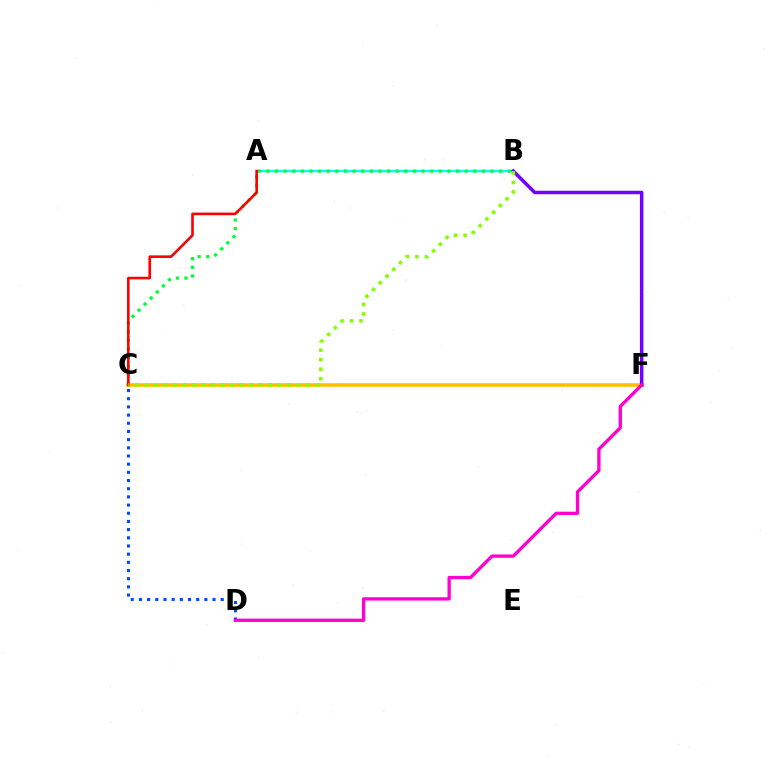{('C', 'F'): [{'color': '#ffbd00', 'line_style': 'solid', 'thickness': 2.56}], ('A', 'B'): [{'color': '#00fff6', 'line_style': 'solid', 'thickness': 1.67}], ('B', 'C'): [{'color': '#00ff39', 'line_style': 'dotted', 'thickness': 2.34}, {'color': '#84ff00', 'line_style': 'dotted', 'thickness': 2.58}], ('B', 'F'): [{'color': '#7200ff', 'line_style': 'solid', 'thickness': 2.52}], ('A', 'C'): [{'color': '#ff0000', 'line_style': 'solid', 'thickness': 1.89}], ('C', 'D'): [{'color': '#004bff', 'line_style': 'dotted', 'thickness': 2.22}], ('D', 'F'): [{'color': '#ff00cf', 'line_style': 'solid', 'thickness': 2.38}]}